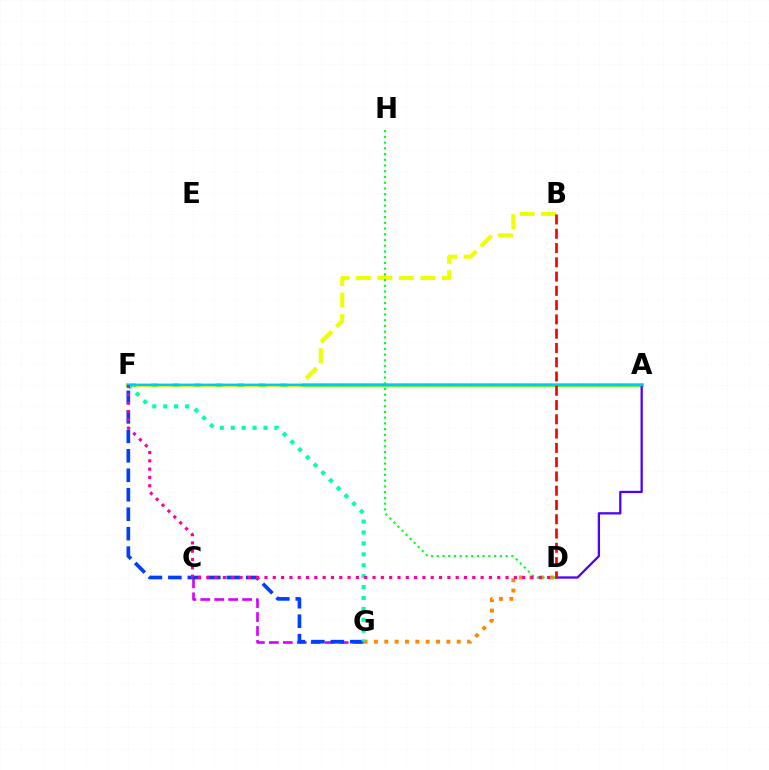{('D', 'G'): [{'color': '#ff8800', 'line_style': 'dotted', 'thickness': 2.81}], ('C', 'G'): [{'color': '#d600ff', 'line_style': 'dashed', 'thickness': 1.9}], ('A', 'F'): [{'color': '#66ff00', 'line_style': 'solid', 'thickness': 2.73}, {'color': '#00c7ff', 'line_style': 'solid', 'thickness': 1.66}], ('F', 'G'): [{'color': '#003fff', 'line_style': 'dashed', 'thickness': 2.64}, {'color': '#00ffaf', 'line_style': 'dotted', 'thickness': 2.96}], ('B', 'F'): [{'color': '#eeff00', 'line_style': 'dashed', 'thickness': 2.93}], ('A', 'D'): [{'color': '#4f00ff', 'line_style': 'solid', 'thickness': 1.64}], ('D', 'H'): [{'color': '#00ff27', 'line_style': 'dotted', 'thickness': 1.56}], ('D', 'F'): [{'color': '#ff00a0', 'line_style': 'dotted', 'thickness': 2.26}], ('B', 'D'): [{'color': '#ff0000', 'line_style': 'dashed', 'thickness': 1.94}]}